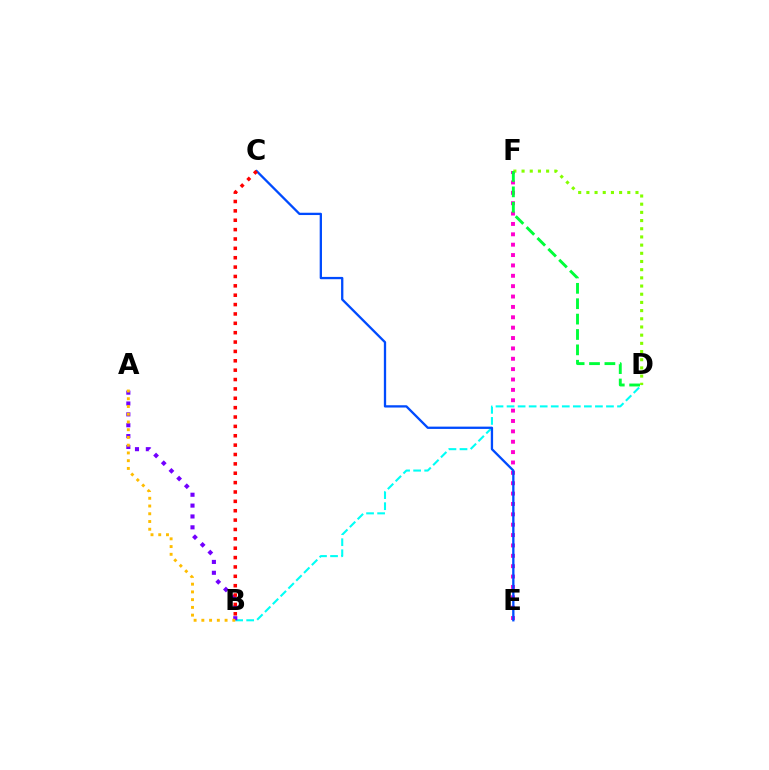{('B', 'D'): [{'color': '#00fff6', 'line_style': 'dashed', 'thickness': 1.5}], ('E', 'F'): [{'color': '#ff00cf', 'line_style': 'dotted', 'thickness': 2.82}], ('A', 'B'): [{'color': '#7200ff', 'line_style': 'dotted', 'thickness': 2.95}, {'color': '#ffbd00', 'line_style': 'dotted', 'thickness': 2.1}], ('D', 'F'): [{'color': '#84ff00', 'line_style': 'dotted', 'thickness': 2.22}, {'color': '#00ff39', 'line_style': 'dashed', 'thickness': 2.09}], ('C', 'E'): [{'color': '#004bff', 'line_style': 'solid', 'thickness': 1.66}], ('B', 'C'): [{'color': '#ff0000', 'line_style': 'dotted', 'thickness': 2.55}]}